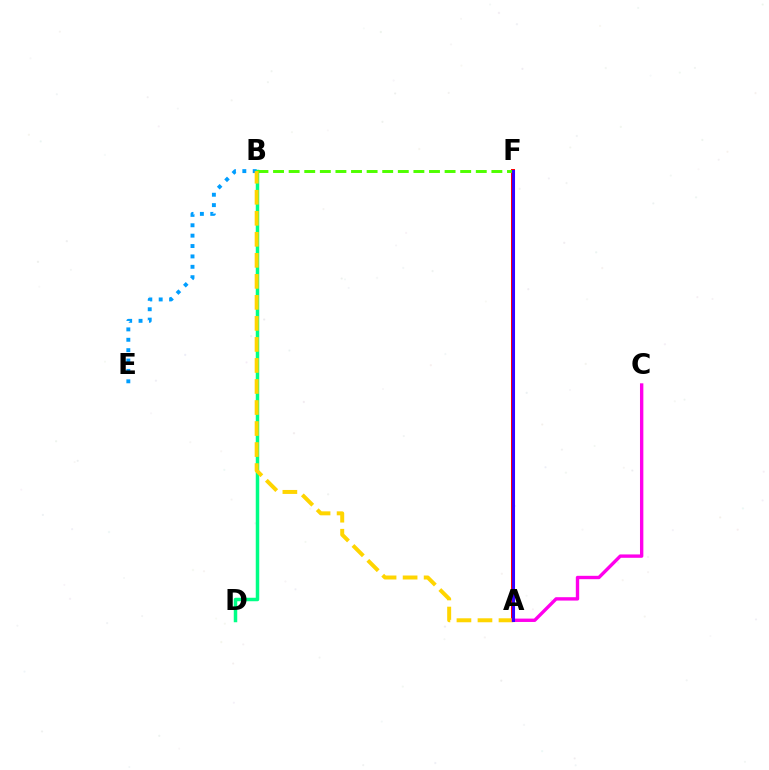{('B', 'E'): [{'color': '#009eff', 'line_style': 'dotted', 'thickness': 2.82}], ('A', 'F'): [{'color': '#ff0000', 'line_style': 'solid', 'thickness': 2.86}, {'color': '#3700ff', 'line_style': 'solid', 'thickness': 2.2}], ('B', 'D'): [{'color': '#00ff86', 'line_style': 'solid', 'thickness': 2.51}], ('B', 'F'): [{'color': '#4fff00', 'line_style': 'dashed', 'thickness': 2.12}], ('A', 'B'): [{'color': '#ffd500', 'line_style': 'dashed', 'thickness': 2.86}], ('A', 'C'): [{'color': '#ff00ed', 'line_style': 'solid', 'thickness': 2.43}]}